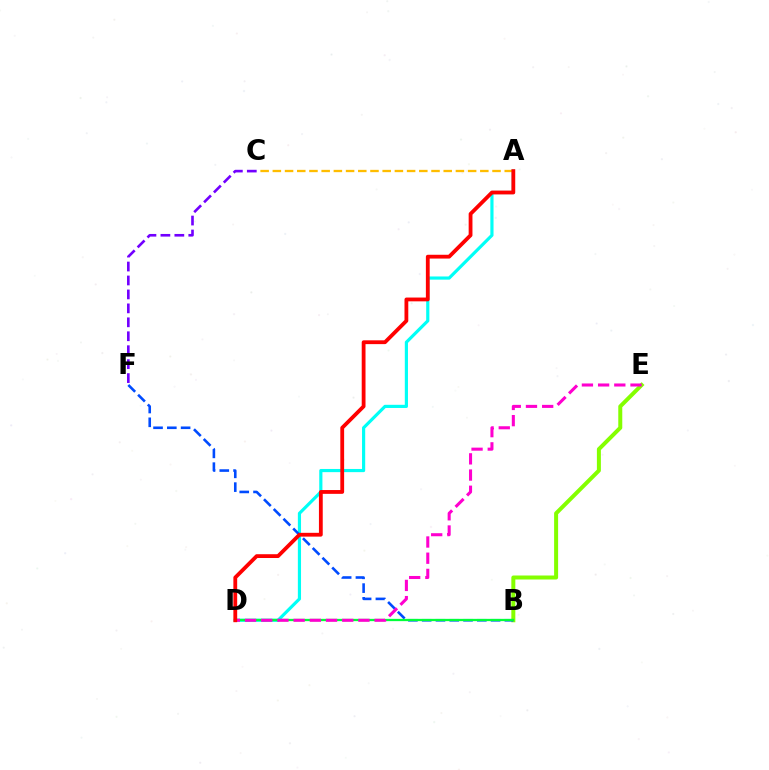{('A', 'D'): [{'color': '#00fff6', 'line_style': 'solid', 'thickness': 2.28}, {'color': '#ff0000', 'line_style': 'solid', 'thickness': 2.74}], ('A', 'C'): [{'color': '#ffbd00', 'line_style': 'dashed', 'thickness': 1.66}], ('B', 'E'): [{'color': '#84ff00', 'line_style': 'solid', 'thickness': 2.88}], ('C', 'F'): [{'color': '#7200ff', 'line_style': 'dashed', 'thickness': 1.89}], ('B', 'F'): [{'color': '#004bff', 'line_style': 'dashed', 'thickness': 1.87}], ('B', 'D'): [{'color': '#00ff39', 'line_style': 'solid', 'thickness': 1.65}], ('D', 'E'): [{'color': '#ff00cf', 'line_style': 'dashed', 'thickness': 2.2}]}